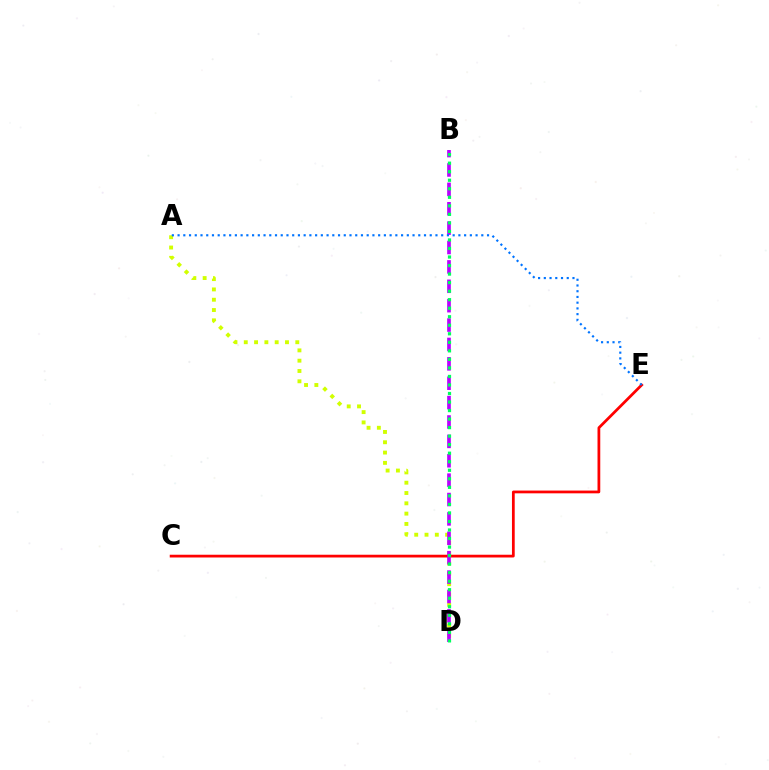{('C', 'E'): [{'color': '#ff0000', 'line_style': 'solid', 'thickness': 1.98}], ('A', 'D'): [{'color': '#d1ff00', 'line_style': 'dotted', 'thickness': 2.8}], ('B', 'D'): [{'color': '#b900ff', 'line_style': 'dashed', 'thickness': 2.63}, {'color': '#00ff5c', 'line_style': 'dotted', 'thickness': 2.32}], ('A', 'E'): [{'color': '#0074ff', 'line_style': 'dotted', 'thickness': 1.56}]}